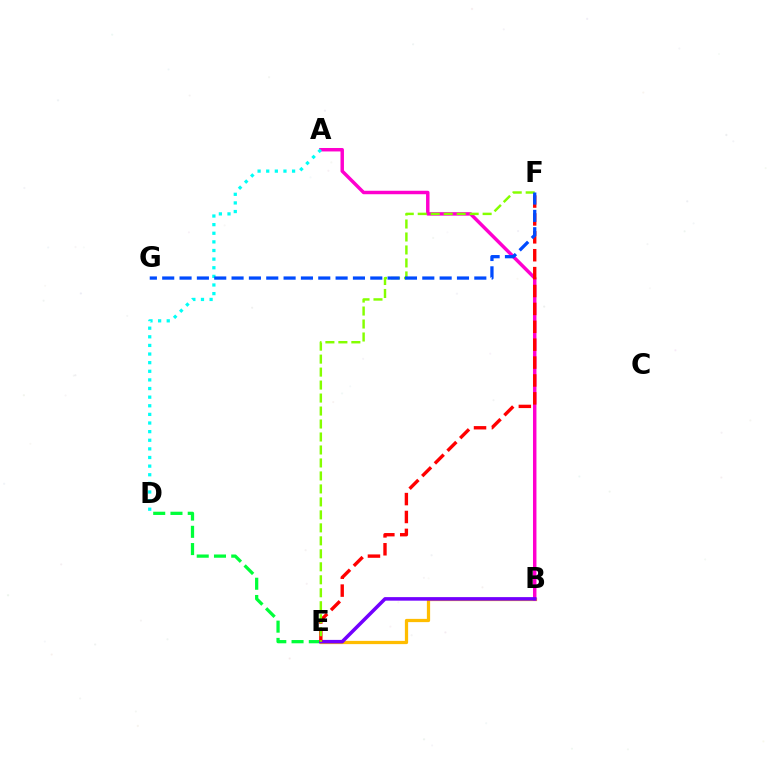{('D', 'E'): [{'color': '#00ff39', 'line_style': 'dashed', 'thickness': 2.34}], ('B', 'E'): [{'color': '#ffbd00', 'line_style': 'solid', 'thickness': 2.34}, {'color': '#7200ff', 'line_style': 'solid', 'thickness': 2.55}], ('A', 'B'): [{'color': '#ff00cf', 'line_style': 'solid', 'thickness': 2.49}], ('A', 'D'): [{'color': '#00fff6', 'line_style': 'dotted', 'thickness': 2.34}], ('E', 'F'): [{'color': '#ff0000', 'line_style': 'dashed', 'thickness': 2.43}, {'color': '#84ff00', 'line_style': 'dashed', 'thickness': 1.76}], ('F', 'G'): [{'color': '#004bff', 'line_style': 'dashed', 'thickness': 2.36}]}